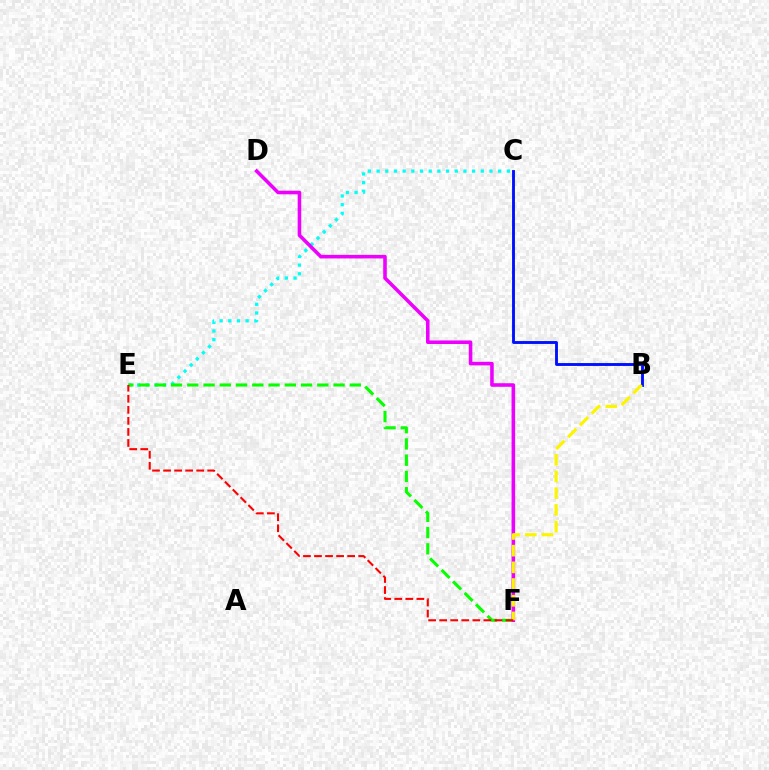{('B', 'C'): [{'color': '#0010ff', 'line_style': 'solid', 'thickness': 2.07}], ('C', 'E'): [{'color': '#00fff6', 'line_style': 'dotted', 'thickness': 2.36}], ('E', 'F'): [{'color': '#08ff00', 'line_style': 'dashed', 'thickness': 2.21}, {'color': '#ff0000', 'line_style': 'dashed', 'thickness': 1.5}], ('D', 'F'): [{'color': '#ee00ff', 'line_style': 'solid', 'thickness': 2.57}], ('B', 'F'): [{'color': '#fcf500', 'line_style': 'dashed', 'thickness': 2.27}]}